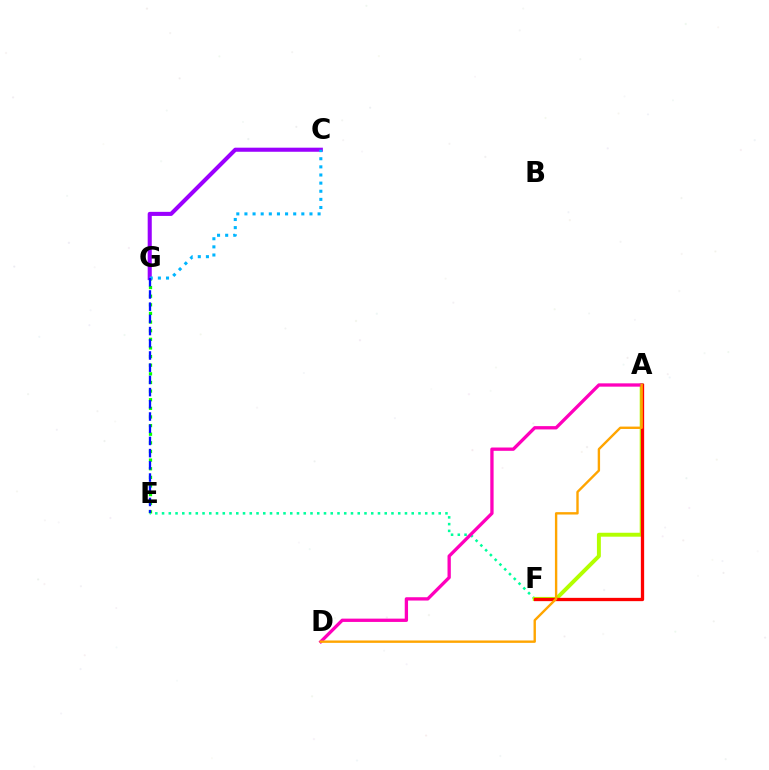{('E', 'G'): [{'color': '#08ff00', 'line_style': 'dotted', 'thickness': 2.34}, {'color': '#0010ff', 'line_style': 'dashed', 'thickness': 1.66}], ('E', 'F'): [{'color': '#00ff9d', 'line_style': 'dotted', 'thickness': 1.83}], ('A', 'F'): [{'color': '#b3ff00', 'line_style': 'solid', 'thickness': 2.83}, {'color': '#ff0000', 'line_style': 'solid', 'thickness': 2.37}], ('A', 'D'): [{'color': '#ff00bd', 'line_style': 'solid', 'thickness': 2.38}, {'color': '#ffa500', 'line_style': 'solid', 'thickness': 1.72}], ('C', 'G'): [{'color': '#9b00ff', 'line_style': 'solid', 'thickness': 2.93}, {'color': '#00b5ff', 'line_style': 'dotted', 'thickness': 2.21}]}